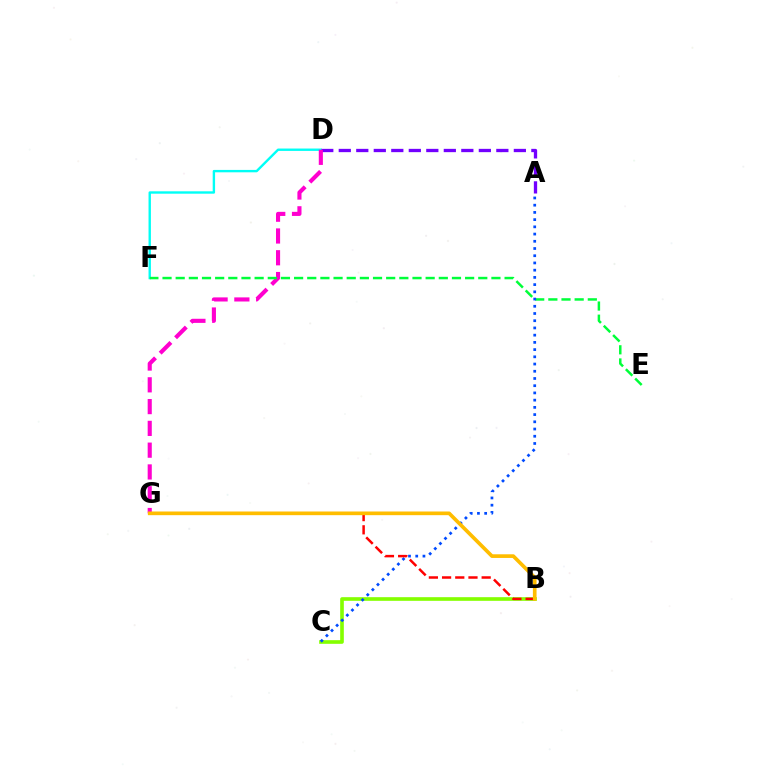{('B', 'C'): [{'color': '#84ff00', 'line_style': 'solid', 'thickness': 2.62}], ('D', 'F'): [{'color': '#00fff6', 'line_style': 'solid', 'thickness': 1.72}], ('A', 'D'): [{'color': '#7200ff', 'line_style': 'dashed', 'thickness': 2.38}], ('D', 'G'): [{'color': '#ff00cf', 'line_style': 'dashed', 'thickness': 2.96}], ('E', 'F'): [{'color': '#00ff39', 'line_style': 'dashed', 'thickness': 1.79}], ('A', 'C'): [{'color': '#004bff', 'line_style': 'dotted', 'thickness': 1.96}], ('B', 'G'): [{'color': '#ff0000', 'line_style': 'dashed', 'thickness': 1.79}, {'color': '#ffbd00', 'line_style': 'solid', 'thickness': 2.64}]}